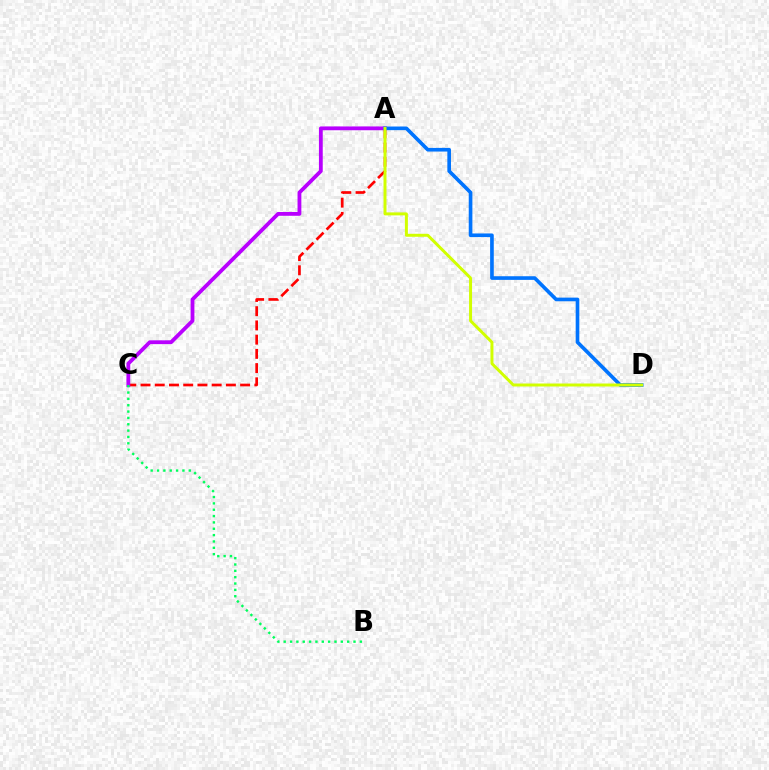{('A', 'C'): [{'color': '#ff0000', 'line_style': 'dashed', 'thickness': 1.93}, {'color': '#b900ff', 'line_style': 'solid', 'thickness': 2.74}], ('A', 'D'): [{'color': '#0074ff', 'line_style': 'solid', 'thickness': 2.63}, {'color': '#d1ff00', 'line_style': 'solid', 'thickness': 2.14}], ('B', 'C'): [{'color': '#00ff5c', 'line_style': 'dotted', 'thickness': 1.72}]}